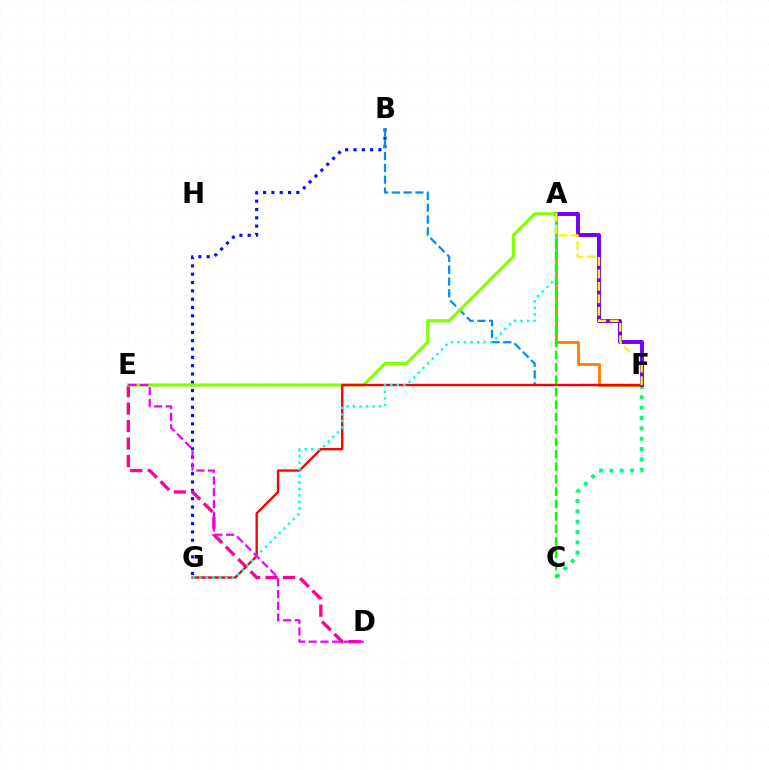{('B', 'G'): [{'color': '#0010ff', 'line_style': 'dotted', 'thickness': 2.26}], ('D', 'E'): [{'color': '#ff0094', 'line_style': 'dashed', 'thickness': 2.37}, {'color': '#ee00ff', 'line_style': 'dashed', 'thickness': 1.6}], ('A', 'F'): [{'color': '#ff7c00', 'line_style': 'solid', 'thickness': 2.02}, {'color': '#7200ff', 'line_style': 'solid', 'thickness': 2.83}, {'color': '#fcf500', 'line_style': 'dashed', 'thickness': 1.69}], ('C', 'F'): [{'color': '#00ff74', 'line_style': 'dotted', 'thickness': 2.81}], ('B', 'F'): [{'color': '#008cff', 'line_style': 'dashed', 'thickness': 1.6}], ('A', 'E'): [{'color': '#84ff00', 'line_style': 'solid', 'thickness': 2.28}], ('F', 'G'): [{'color': '#ff0000', 'line_style': 'solid', 'thickness': 1.69}], ('A', 'G'): [{'color': '#00fff6', 'line_style': 'dotted', 'thickness': 1.78}], ('A', 'C'): [{'color': '#08ff00', 'line_style': 'dashed', 'thickness': 1.69}]}